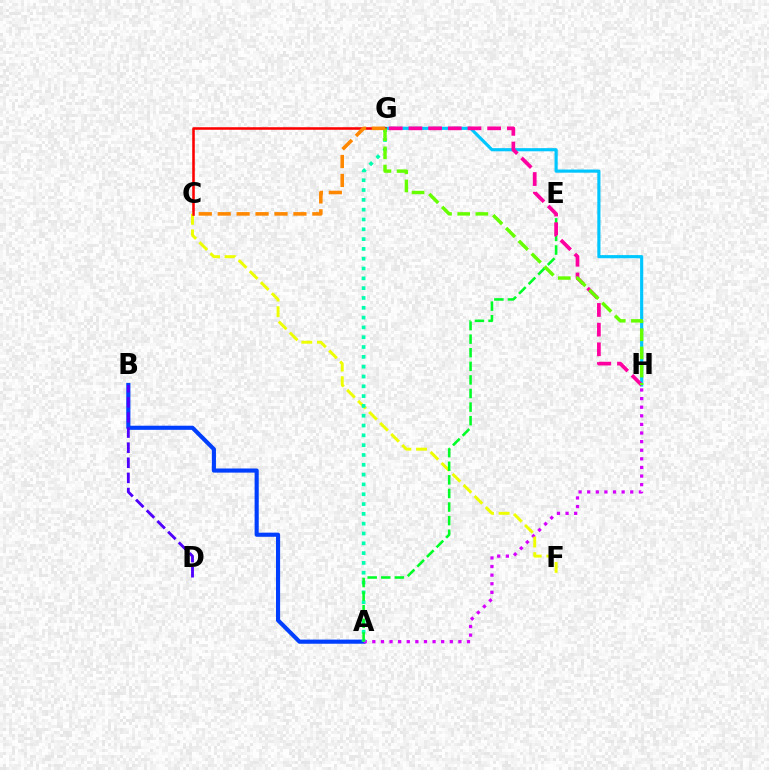{('A', 'B'): [{'color': '#003fff', 'line_style': 'solid', 'thickness': 2.97}], ('B', 'D'): [{'color': '#4f00ff', 'line_style': 'dashed', 'thickness': 2.05}], ('G', 'H'): [{'color': '#00c7ff', 'line_style': 'solid', 'thickness': 2.27}, {'color': '#ff00a0', 'line_style': 'dashed', 'thickness': 2.67}, {'color': '#66ff00', 'line_style': 'dashed', 'thickness': 2.47}], ('A', 'H'): [{'color': '#d600ff', 'line_style': 'dotted', 'thickness': 2.34}], ('C', 'F'): [{'color': '#eeff00', 'line_style': 'dashed', 'thickness': 2.12}], ('A', 'G'): [{'color': '#00ffaf', 'line_style': 'dotted', 'thickness': 2.67}], ('C', 'G'): [{'color': '#ff0000', 'line_style': 'solid', 'thickness': 1.85}, {'color': '#ff8800', 'line_style': 'dashed', 'thickness': 2.57}], ('A', 'E'): [{'color': '#00ff27', 'line_style': 'dashed', 'thickness': 1.85}]}